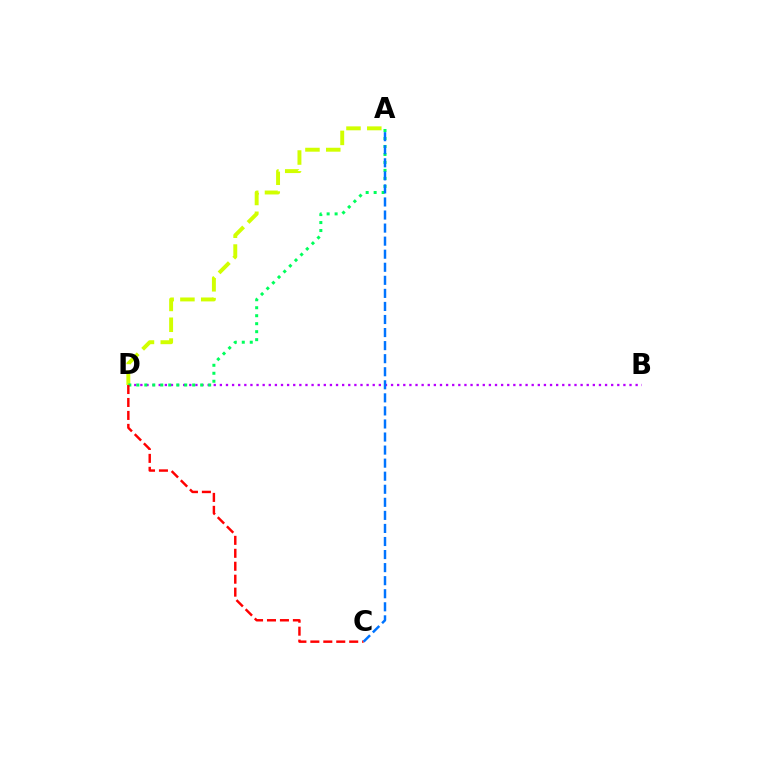{('B', 'D'): [{'color': '#b900ff', 'line_style': 'dotted', 'thickness': 1.66}], ('A', 'D'): [{'color': '#d1ff00', 'line_style': 'dashed', 'thickness': 2.83}, {'color': '#00ff5c', 'line_style': 'dotted', 'thickness': 2.17}], ('C', 'D'): [{'color': '#ff0000', 'line_style': 'dashed', 'thickness': 1.76}], ('A', 'C'): [{'color': '#0074ff', 'line_style': 'dashed', 'thickness': 1.77}]}